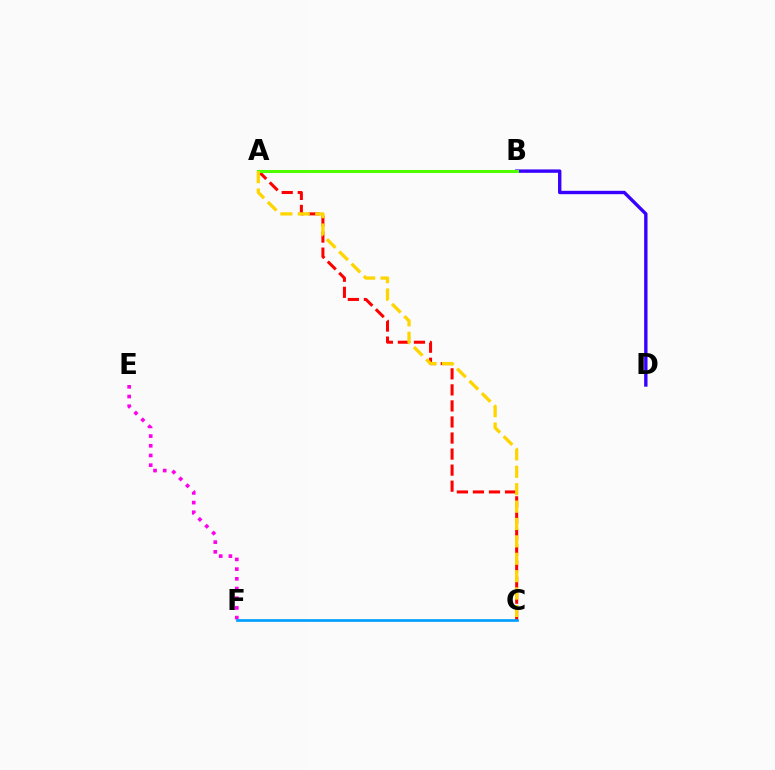{('E', 'F'): [{'color': '#ff00ed', 'line_style': 'dotted', 'thickness': 2.64}], ('B', 'D'): [{'color': '#3700ff', 'line_style': 'solid', 'thickness': 2.43}], ('A', 'B'): [{'color': '#00ff86', 'line_style': 'solid', 'thickness': 1.98}, {'color': '#4fff00', 'line_style': 'solid', 'thickness': 2.19}], ('A', 'C'): [{'color': '#ff0000', 'line_style': 'dashed', 'thickness': 2.18}, {'color': '#ffd500', 'line_style': 'dashed', 'thickness': 2.36}], ('C', 'F'): [{'color': '#009eff', 'line_style': 'solid', 'thickness': 1.93}]}